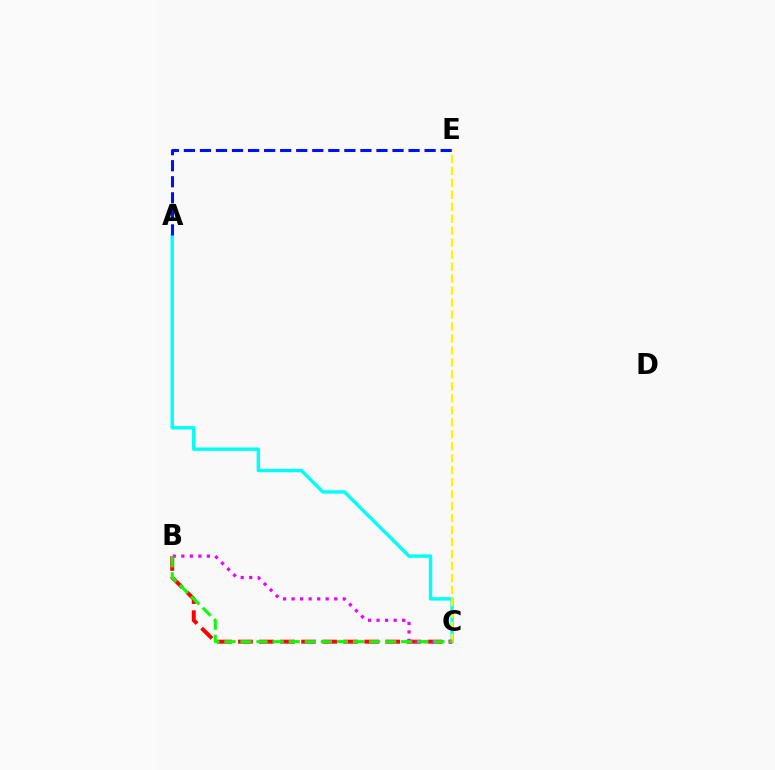{('A', 'C'): [{'color': '#00fff6', 'line_style': 'solid', 'thickness': 2.46}], ('C', 'E'): [{'color': '#fcf500', 'line_style': 'dashed', 'thickness': 1.63}], ('A', 'E'): [{'color': '#0010ff', 'line_style': 'dashed', 'thickness': 2.18}], ('B', 'C'): [{'color': '#ff0000', 'line_style': 'dashed', 'thickness': 2.86}, {'color': '#ee00ff', 'line_style': 'dotted', 'thickness': 2.32}, {'color': '#08ff00', 'line_style': 'dashed', 'thickness': 2.18}]}